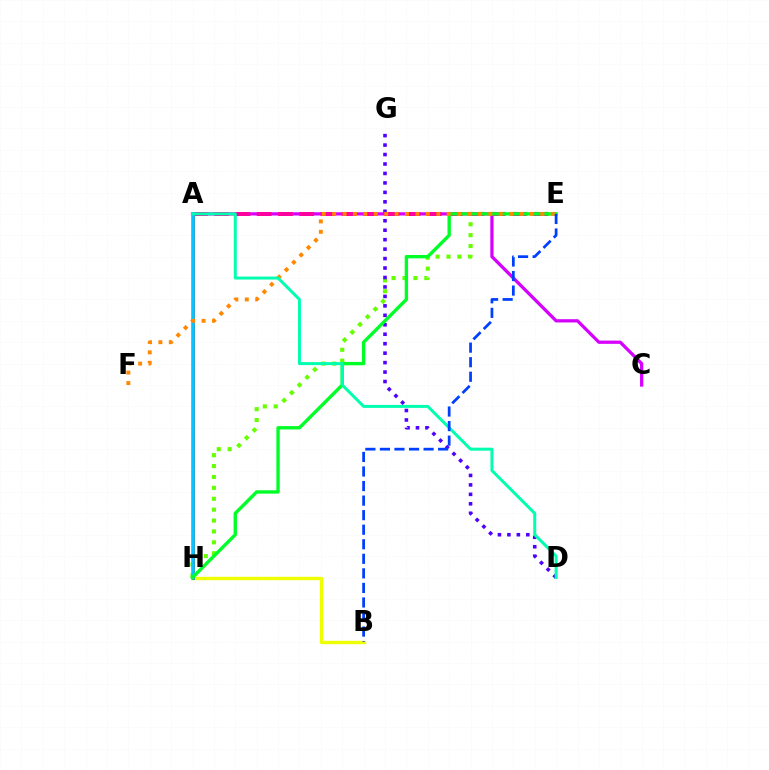{('E', 'H'): [{'color': '#66ff00', 'line_style': 'dotted', 'thickness': 2.96}, {'color': '#00ff27', 'line_style': 'solid', 'thickness': 2.42}], ('D', 'G'): [{'color': '#4f00ff', 'line_style': 'dotted', 'thickness': 2.57}], ('B', 'H'): [{'color': '#eeff00', 'line_style': 'solid', 'thickness': 2.43}], ('A', 'H'): [{'color': '#ff0000', 'line_style': 'solid', 'thickness': 2.07}, {'color': '#00c7ff', 'line_style': 'solid', 'thickness': 2.61}], ('A', 'C'): [{'color': '#d600ff', 'line_style': 'solid', 'thickness': 2.34}], ('A', 'E'): [{'color': '#ff00a0', 'line_style': 'dashed', 'thickness': 2.89}], ('E', 'F'): [{'color': '#ff8800', 'line_style': 'dotted', 'thickness': 2.83}], ('A', 'D'): [{'color': '#00ffaf', 'line_style': 'solid', 'thickness': 2.15}], ('B', 'E'): [{'color': '#003fff', 'line_style': 'dashed', 'thickness': 1.98}]}